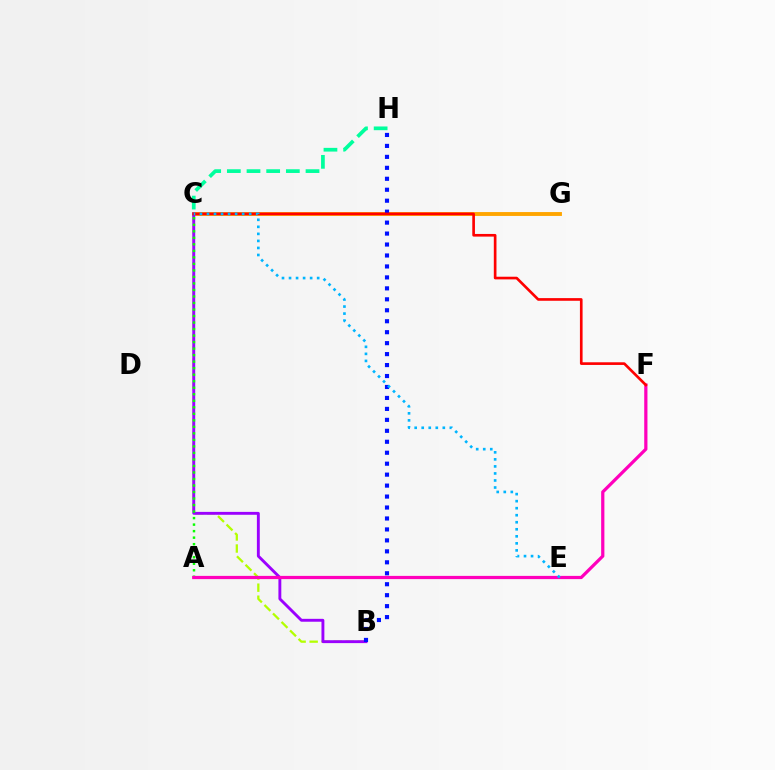{('B', 'C'): [{'color': '#b3ff00', 'line_style': 'dashed', 'thickness': 1.63}, {'color': '#9b00ff', 'line_style': 'solid', 'thickness': 2.08}], ('C', 'H'): [{'color': '#00ff9d', 'line_style': 'dashed', 'thickness': 2.67}], ('C', 'G'): [{'color': '#ffa500', 'line_style': 'solid', 'thickness': 2.79}], ('A', 'C'): [{'color': '#08ff00', 'line_style': 'dotted', 'thickness': 1.77}], ('A', 'F'): [{'color': '#ff00bd', 'line_style': 'solid', 'thickness': 2.32}], ('B', 'H'): [{'color': '#0010ff', 'line_style': 'dotted', 'thickness': 2.98}], ('C', 'F'): [{'color': '#ff0000', 'line_style': 'solid', 'thickness': 1.91}], ('C', 'E'): [{'color': '#00b5ff', 'line_style': 'dotted', 'thickness': 1.91}]}